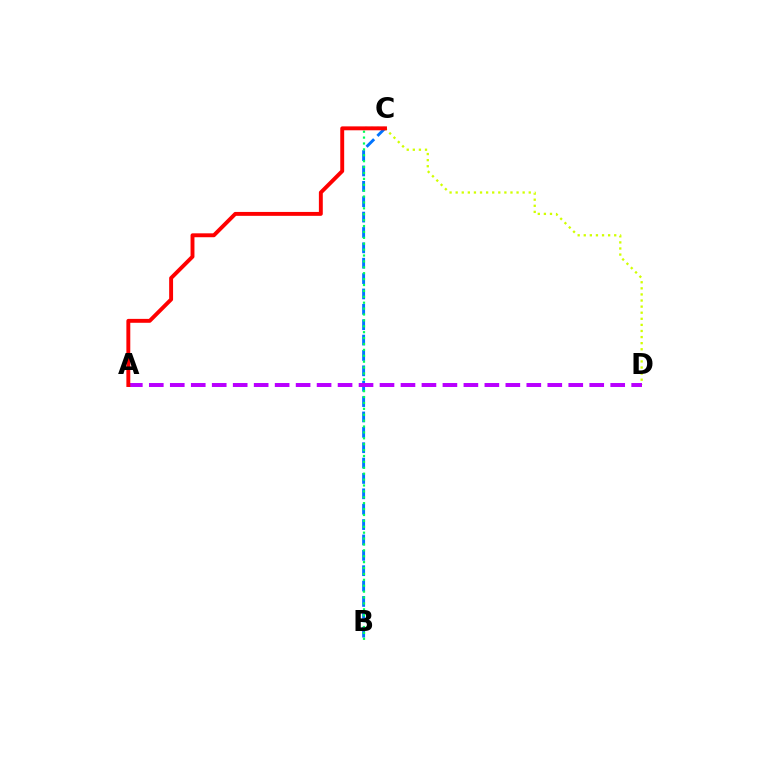{('B', 'C'): [{'color': '#0074ff', 'line_style': 'dashed', 'thickness': 2.09}, {'color': '#00ff5c', 'line_style': 'dotted', 'thickness': 1.6}], ('C', 'D'): [{'color': '#d1ff00', 'line_style': 'dotted', 'thickness': 1.65}], ('A', 'D'): [{'color': '#b900ff', 'line_style': 'dashed', 'thickness': 2.85}], ('A', 'C'): [{'color': '#ff0000', 'line_style': 'solid', 'thickness': 2.81}]}